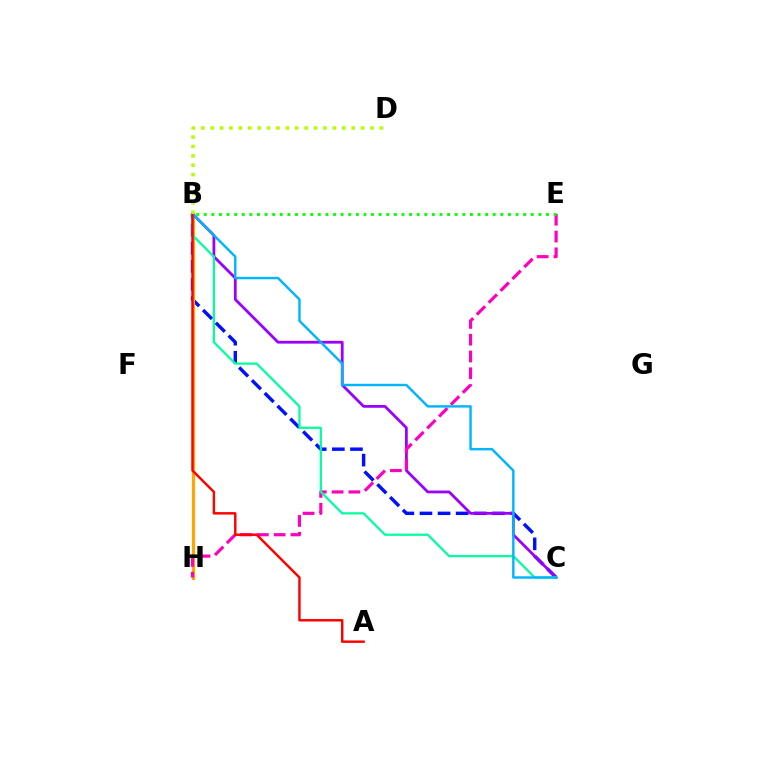{('B', 'C'): [{'color': '#0010ff', 'line_style': 'dashed', 'thickness': 2.46}, {'color': '#9b00ff', 'line_style': 'solid', 'thickness': 2.0}, {'color': '#00ff9d', 'line_style': 'solid', 'thickness': 1.6}, {'color': '#00b5ff', 'line_style': 'solid', 'thickness': 1.74}], ('B', 'H'): [{'color': '#ffa500', 'line_style': 'solid', 'thickness': 2.28}], ('E', 'H'): [{'color': '#ff00bd', 'line_style': 'dashed', 'thickness': 2.28}], ('A', 'B'): [{'color': '#ff0000', 'line_style': 'solid', 'thickness': 1.75}], ('B', 'D'): [{'color': '#b3ff00', 'line_style': 'dotted', 'thickness': 2.55}], ('B', 'E'): [{'color': '#08ff00', 'line_style': 'dotted', 'thickness': 2.07}]}